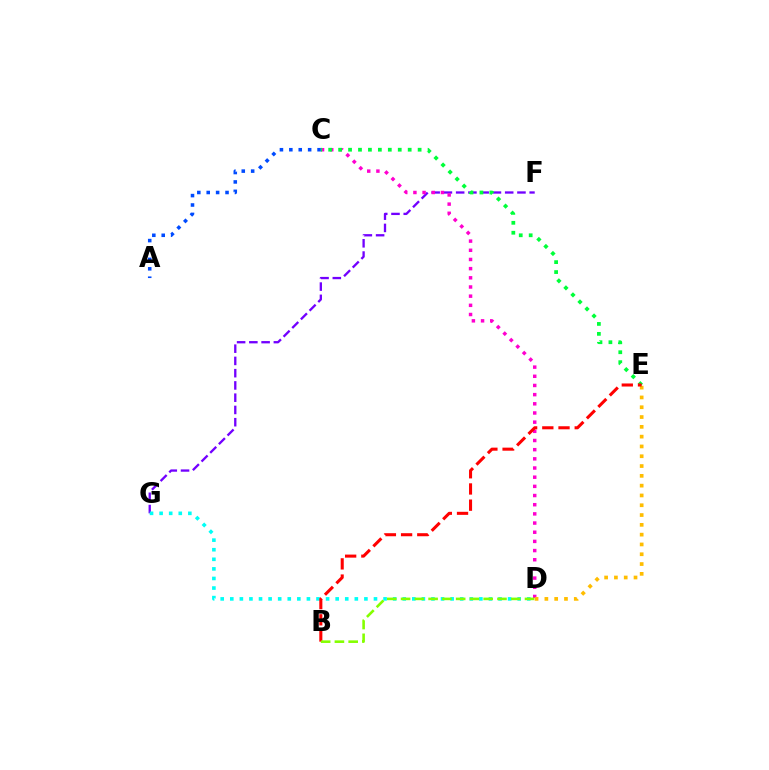{('F', 'G'): [{'color': '#7200ff', 'line_style': 'dashed', 'thickness': 1.67}], ('C', 'D'): [{'color': '#ff00cf', 'line_style': 'dotted', 'thickness': 2.49}], ('D', 'E'): [{'color': '#ffbd00', 'line_style': 'dotted', 'thickness': 2.66}], ('D', 'G'): [{'color': '#00fff6', 'line_style': 'dotted', 'thickness': 2.6}], ('C', 'E'): [{'color': '#00ff39', 'line_style': 'dotted', 'thickness': 2.7}], ('A', 'C'): [{'color': '#004bff', 'line_style': 'dotted', 'thickness': 2.56}], ('B', 'E'): [{'color': '#ff0000', 'line_style': 'dashed', 'thickness': 2.2}], ('B', 'D'): [{'color': '#84ff00', 'line_style': 'dashed', 'thickness': 1.87}]}